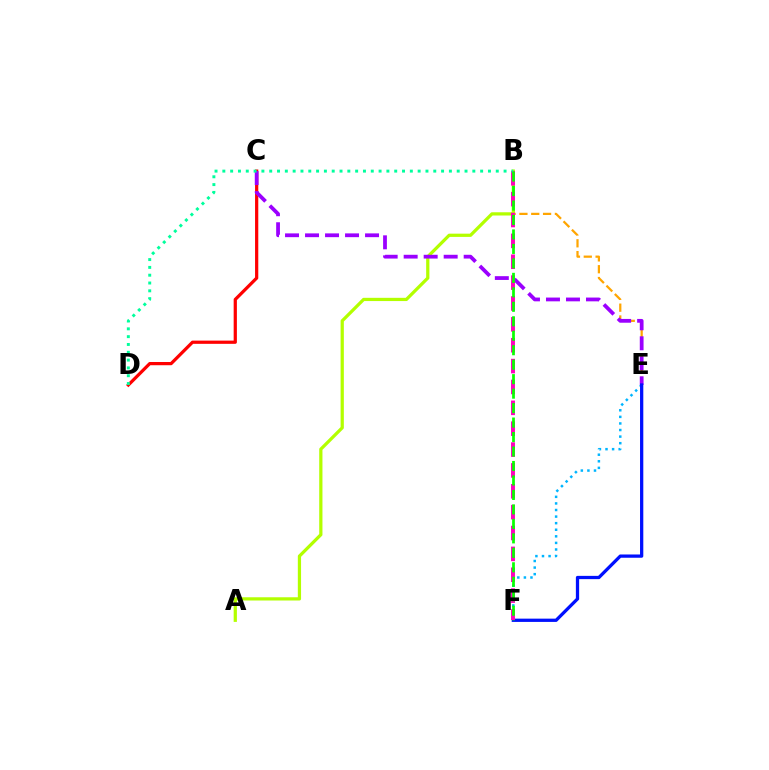{('B', 'E'): [{'color': '#ffa500', 'line_style': 'dashed', 'thickness': 1.61}], ('C', 'D'): [{'color': '#ff0000', 'line_style': 'solid', 'thickness': 2.32}], ('E', 'F'): [{'color': '#00b5ff', 'line_style': 'dotted', 'thickness': 1.79}, {'color': '#0010ff', 'line_style': 'solid', 'thickness': 2.35}], ('A', 'B'): [{'color': '#b3ff00', 'line_style': 'solid', 'thickness': 2.33}], ('C', 'E'): [{'color': '#9b00ff', 'line_style': 'dashed', 'thickness': 2.72}], ('B', 'F'): [{'color': '#ff00bd', 'line_style': 'dashed', 'thickness': 2.83}, {'color': '#08ff00', 'line_style': 'dashed', 'thickness': 1.97}], ('B', 'D'): [{'color': '#00ff9d', 'line_style': 'dotted', 'thickness': 2.12}]}